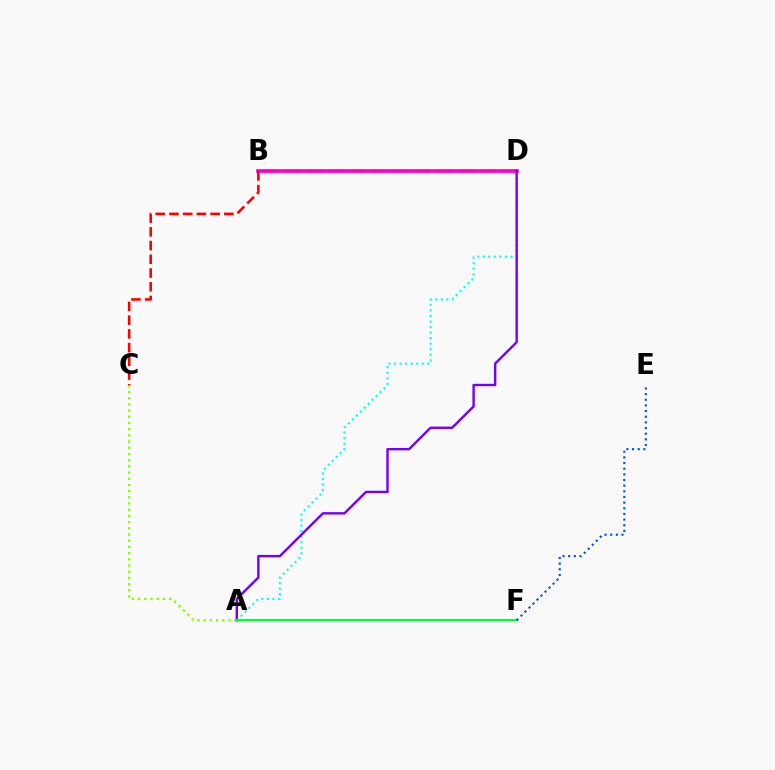{('B', 'D'): [{'color': '#ffbd00', 'line_style': 'dashed', 'thickness': 2.95}, {'color': '#ff00cf', 'line_style': 'solid', 'thickness': 2.64}], ('A', 'D'): [{'color': '#00fff6', 'line_style': 'dotted', 'thickness': 1.51}, {'color': '#7200ff', 'line_style': 'solid', 'thickness': 1.72}], ('A', 'C'): [{'color': '#84ff00', 'line_style': 'dotted', 'thickness': 1.68}], ('B', 'C'): [{'color': '#ff0000', 'line_style': 'dashed', 'thickness': 1.86}], ('A', 'F'): [{'color': '#00ff39', 'line_style': 'solid', 'thickness': 1.58}], ('E', 'F'): [{'color': '#004bff', 'line_style': 'dotted', 'thickness': 1.54}]}